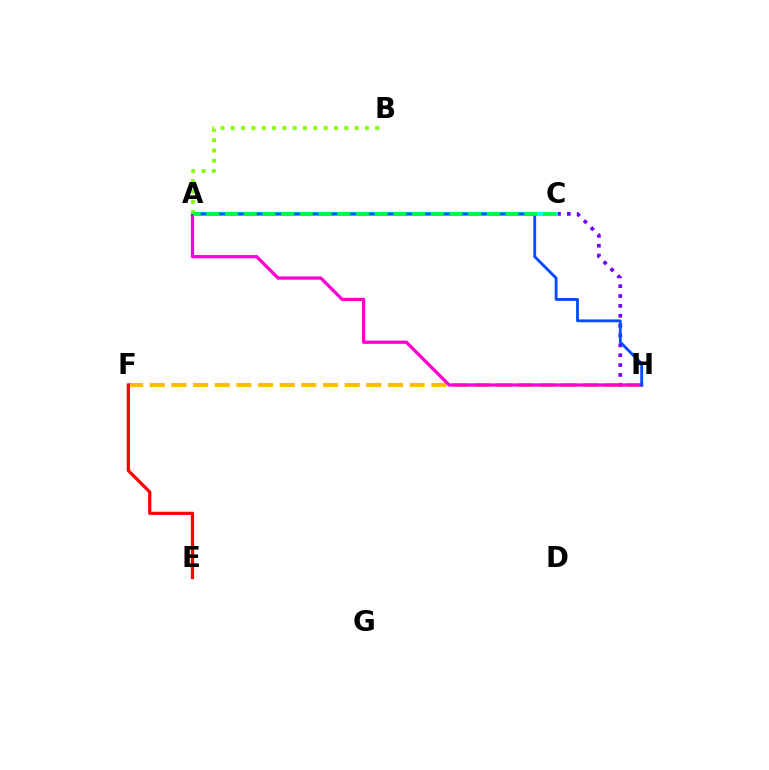{('C', 'H'): [{'color': '#7200ff', 'line_style': 'dotted', 'thickness': 2.68}], ('A', 'C'): [{'color': '#00fff6', 'line_style': 'solid', 'thickness': 2.78}, {'color': '#00ff39', 'line_style': 'dashed', 'thickness': 2.54}], ('F', 'H'): [{'color': '#ffbd00', 'line_style': 'dashed', 'thickness': 2.94}], ('A', 'H'): [{'color': '#ff00cf', 'line_style': 'solid', 'thickness': 2.34}, {'color': '#004bff', 'line_style': 'solid', 'thickness': 2.03}], ('E', 'F'): [{'color': '#ff0000', 'line_style': 'solid', 'thickness': 2.32}], ('A', 'B'): [{'color': '#84ff00', 'line_style': 'dotted', 'thickness': 2.8}]}